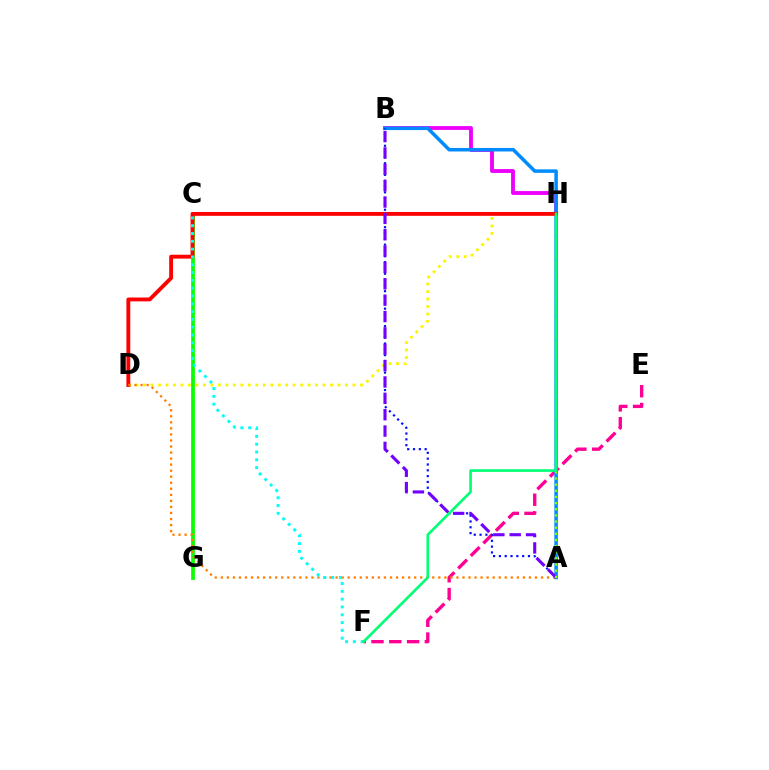{('E', 'F'): [{'color': '#ff0094', 'line_style': 'dashed', 'thickness': 2.42}], ('B', 'H'): [{'color': '#ee00ff', 'line_style': 'solid', 'thickness': 2.77}], ('D', 'H'): [{'color': '#fcf500', 'line_style': 'dotted', 'thickness': 2.03}, {'color': '#ff0000', 'line_style': 'solid', 'thickness': 2.78}], ('A', 'B'): [{'color': '#008cff', 'line_style': 'solid', 'thickness': 2.53}, {'color': '#0010ff', 'line_style': 'dotted', 'thickness': 1.58}, {'color': '#7200ff', 'line_style': 'dashed', 'thickness': 2.22}], ('C', 'G'): [{'color': '#08ff00', 'line_style': 'solid', 'thickness': 2.68}], ('A', 'D'): [{'color': '#ff7c00', 'line_style': 'dotted', 'thickness': 1.64}], ('C', 'F'): [{'color': '#00fff6', 'line_style': 'dotted', 'thickness': 2.12}], ('A', 'H'): [{'color': '#84ff00', 'line_style': 'dotted', 'thickness': 1.67}], ('F', 'H'): [{'color': '#00ff74', 'line_style': 'solid', 'thickness': 1.9}]}